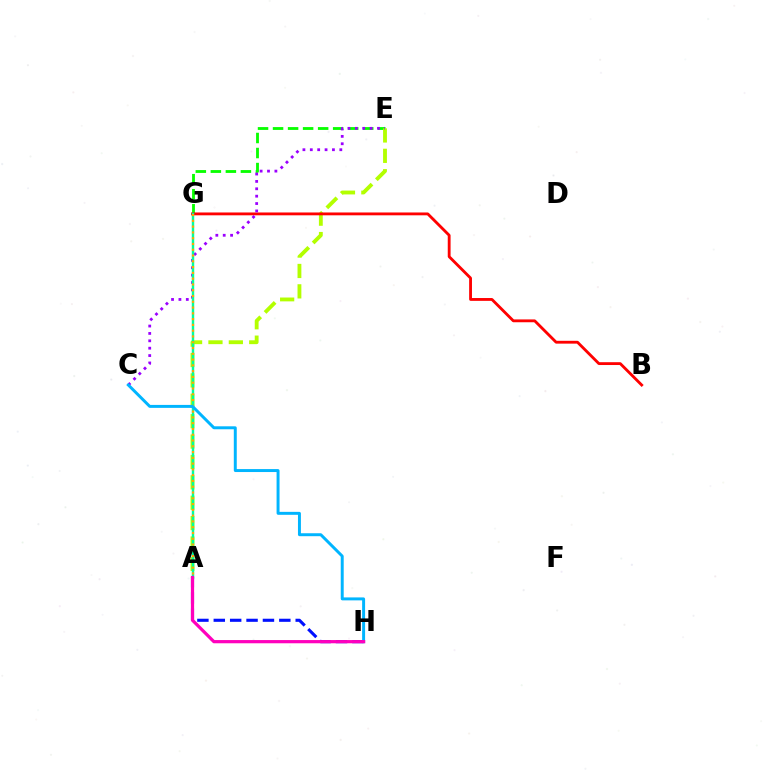{('E', 'G'): [{'color': '#08ff00', 'line_style': 'dashed', 'thickness': 2.04}], ('A', 'E'): [{'color': '#b3ff00', 'line_style': 'dashed', 'thickness': 2.77}], ('B', 'G'): [{'color': '#ff0000', 'line_style': 'solid', 'thickness': 2.04}], ('A', 'H'): [{'color': '#0010ff', 'line_style': 'dashed', 'thickness': 2.23}, {'color': '#ff00bd', 'line_style': 'solid', 'thickness': 2.32}], ('C', 'E'): [{'color': '#9b00ff', 'line_style': 'dotted', 'thickness': 2.0}], ('A', 'G'): [{'color': '#00ff9d', 'line_style': 'solid', 'thickness': 1.76}, {'color': '#ffa500', 'line_style': 'dotted', 'thickness': 1.57}], ('C', 'H'): [{'color': '#00b5ff', 'line_style': 'solid', 'thickness': 2.13}]}